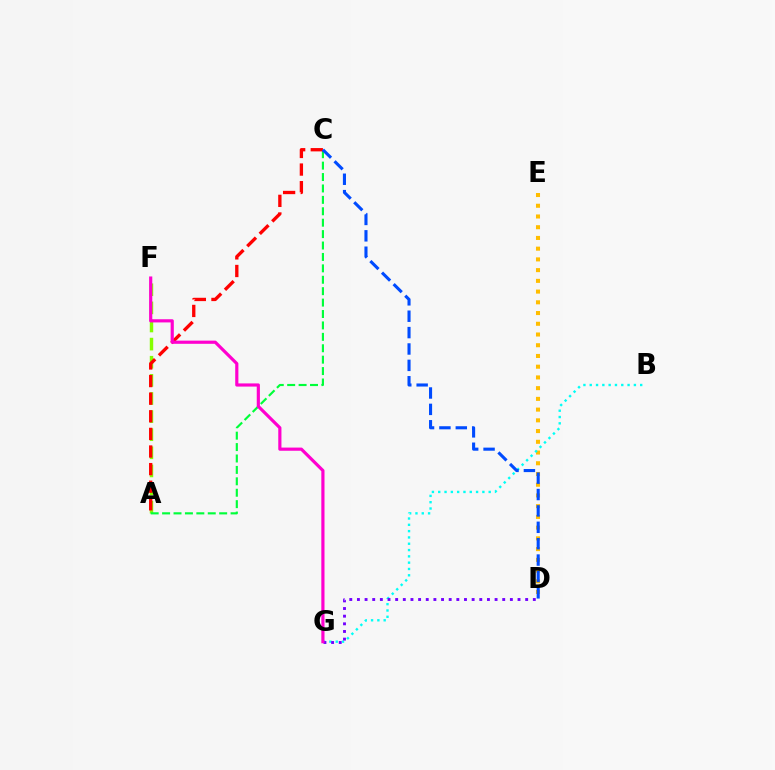{('A', 'F'): [{'color': '#84ff00', 'line_style': 'dashed', 'thickness': 2.46}], ('D', 'E'): [{'color': '#ffbd00', 'line_style': 'dotted', 'thickness': 2.92}], ('A', 'C'): [{'color': '#00ff39', 'line_style': 'dashed', 'thickness': 1.55}, {'color': '#ff0000', 'line_style': 'dashed', 'thickness': 2.39}], ('B', 'G'): [{'color': '#00fff6', 'line_style': 'dotted', 'thickness': 1.71}], ('D', 'G'): [{'color': '#7200ff', 'line_style': 'dotted', 'thickness': 2.08}], ('F', 'G'): [{'color': '#ff00cf', 'line_style': 'solid', 'thickness': 2.28}], ('C', 'D'): [{'color': '#004bff', 'line_style': 'dashed', 'thickness': 2.23}]}